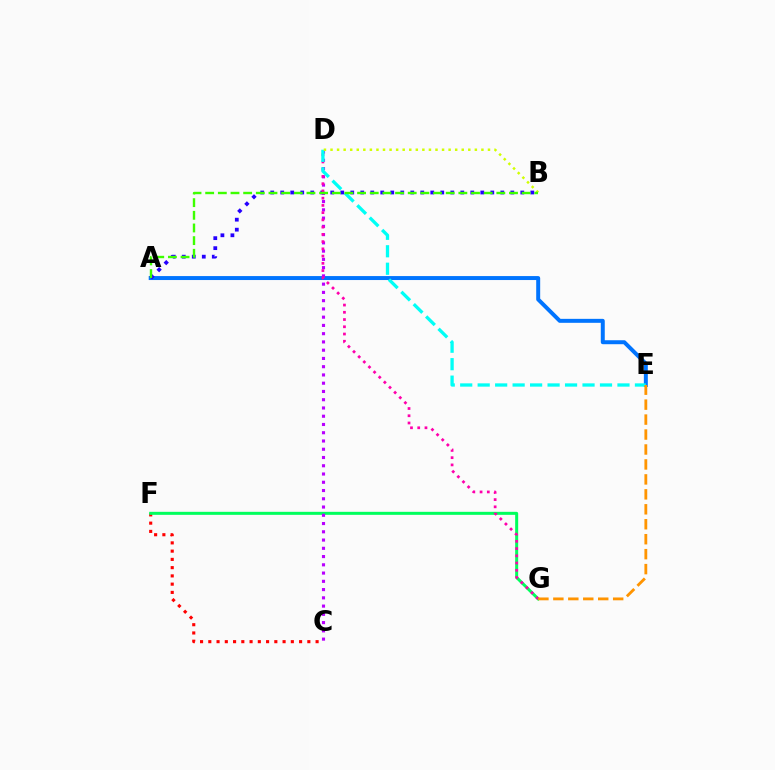{('C', 'F'): [{'color': '#ff0000', 'line_style': 'dotted', 'thickness': 2.24}], ('F', 'G'): [{'color': '#00ff5c', 'line_style': 'solid', 'thickness': 2.17}], ('A', 'E'): [{'color': '#0074ff', 'line_style': 'solid', 'thickness': 2.86}], ('A', 'B'): [{'color': '#2500ff', 'line_style': 'dotted', 'thickness': 2.72}, {'color': '#3dff00', 'line_style': 'dashed', 'thickness': 1.72}], ('C', 'D'): [{'color': '#b900ff', 'line_style': 'dotted', 'thickness': 2.24}], ('D', 'G'): [{'color': '#ff00ac', 'line_style': 'dotted', 'thickness': 1.97}], ('D', 'E'): [{'color': '#00fff6', 'line_style': 'dashed', 'thickness': 2.37}], ('B', 'D'): [{'color': '#d1ff00', 'line_style': 'dotted', 'thickness': 1.78}], ('E', 'G'): [{'color': '#ff9400', 'line_style': 'dashed', 'thickness': 2.03}]}